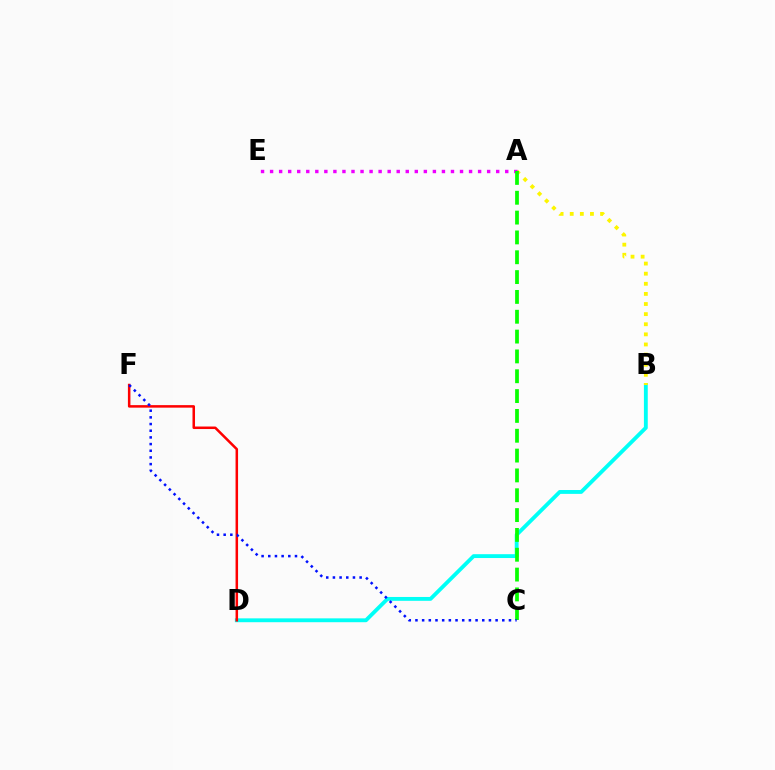{('B', 'D'): [{'color': '#00fff6', 'line_style': 'solid', 'thickness': 2.77}], ('A', 'B'): [{'color': '#fcf500', 'line_style': 'dotted', 'thickness': 2.75}], ('A', 'E'): [{'color': '#ee00ff', 'line_style': 'dotted', 'thickness': 2.46}], ('A', 'C'): [{'color': '#08ff00', 'line_style': 'dashed', 'thickness': 2.69}], ('D', 'F'): [{'color': '#ff0000', 'line_style': 'solid', 'thickness': 1.81}], ('C', 'F'): [{'color': '#0010ff', 'line_style': 'dotted', 'thickness': 1.81}]}